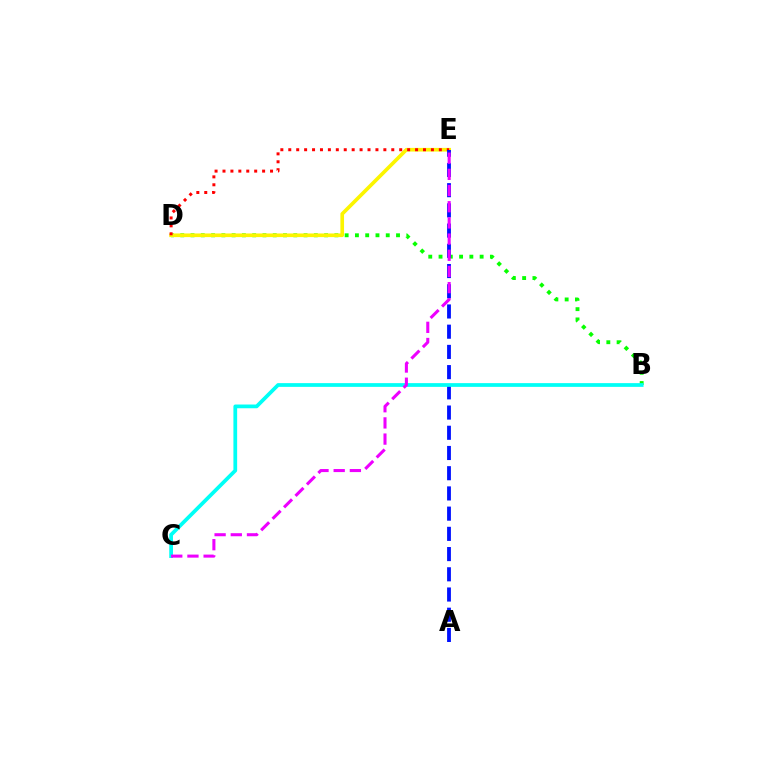{('B', 'D'): [{'color': '#08ff00', 'line_style': 'dotted', 'thickness': 2.79}], ('D', 'E'): [{'color': '#fcf500', 'line_style': 'solid', 'thickness': 2.63}, {'color': '#ff0000', 'line_style': 'dotted', 'thickness': 2.15}], ('A', 'E'): [{'color': '#0010ff', 'line_style': 'dashed', 'thickness': 2.75}], ('B', 'C'): [{'color': '#00fff6', 'line_style': 'solid', 'thickness': 2.69}], ('C', 'E'): [{'color': '#ee00ff', 'line_style': 'dashed', 'thickness': 2.2}]}